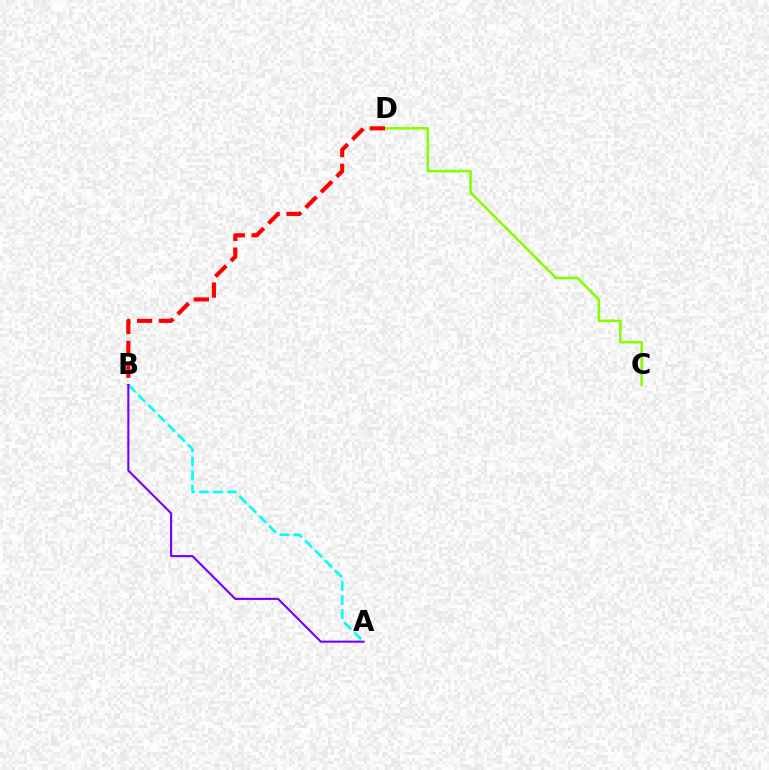{('C', 'D'): [{'color': '#84ff00', 'line_style': 'solid', 'thickness': 1.85}], ('A', 'B'): [{'color': '#00fff6', 'line_style': 'dashed', 'thickness': 1.9}, {'color': '#7200ff', 'line_style': 'solid', 'thickness': 1.51}], ('B', 'D'): [{'color': '#ff0000', 'line_style': 'dashed', 'thickness': 2.97}]}